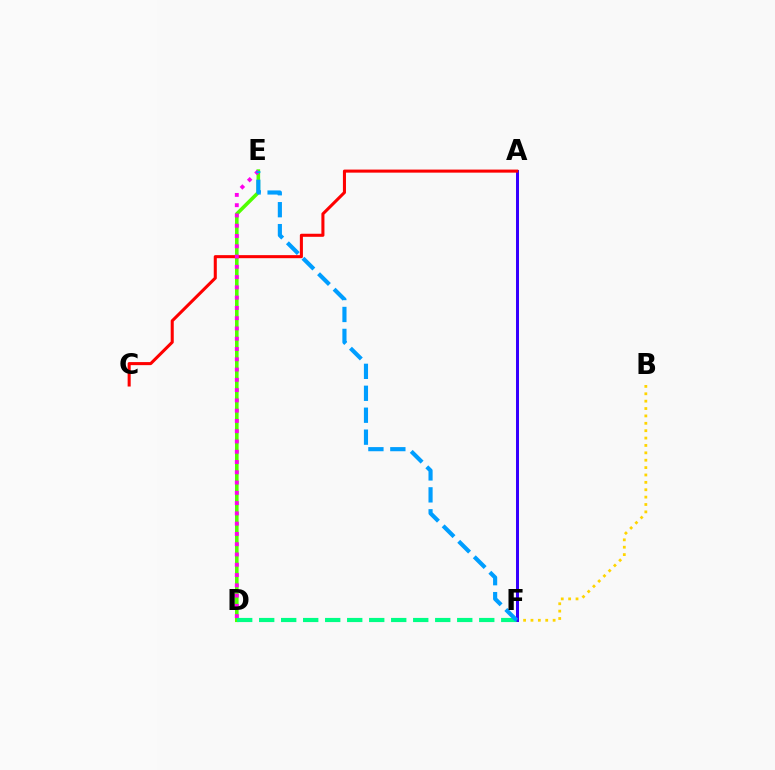{('D', 'E'): [{'color': '#4fff00', 'line_style': 'solid', 'thickness': 2.59}, {'color': '#ff00ed', 'line_style': 'dotted', 'thickness': 2.79}], ('B', 'F'): [{'color': '#ffd500', 'line_style': 'dotted', 'thickness': 2.01}], ('A', 'F'): [{'color': '#3700ff', 'line_style': 'solid', 'thickness': 2.15}], ('A', 'C'): [{'color': '#ff0000', 'line_style': 'solid', 'thickness': 2.2}], ('D', 'F'): [{'color': '#00ff86', 'line_style': 'dashed', 'thickness': 2.99}], ('E', 'F'): [{'color': '#009eff', 'line_style': 'dashed', 'thickness': 2.98}]}